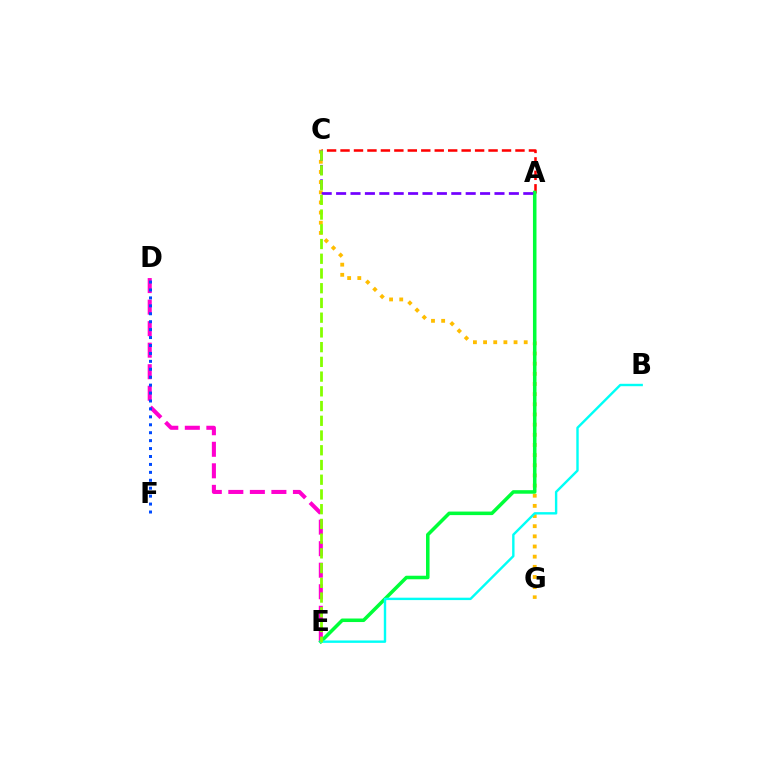{('A', 'C'): [{'color': '#ff0000', 'line_style': 'dashed', 'thickness': 1.83}, {'color': '#7200ff', 'line_style': 'dashed', 'thickness': 1.96}], ('D', 'E'): [{'color': '#ff00cf', 'line_style': 'dashed', 'thickness': 2.93}], ('C', 'G'): [{'color': '#ffbd00', 'line_style': 'dotted', 'thickness': 2.76}], ('A', 'E'): [{'color': '#00ff39', 'line_style': 'solid', 'thickness': 2.55}], ('D', 'F'): [{'color': '#004bff', 'line_style': 'dotted', 'thickness': 2.15}], ('B', 'E'): [{'color': '#00fff6', 'line_style': 'solid', 'thickness': 1.73}], ('C', 'E'): [{'color': '#84ff00', 'line_style': 'dashed', 'thickness': 2.0}]}